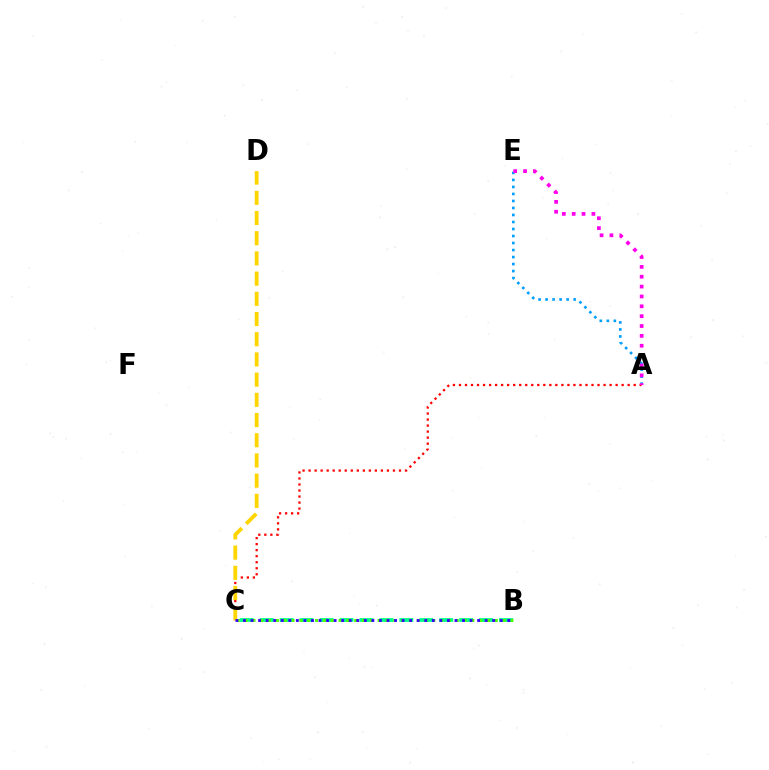{('A', 'E'): [{'color': '#009eff', 'line_style': 'dotted', 'thickness': 1.91}, {'color': '#ff00ed', 'line_style': 'dotted', 'thickness': 2.68}], ('B', 'C'): [{'color': '#00ff86', 'line_style': 'dashed', 'thickness': 2.71}, {'color': '#4fff00', 'line_style': 'dotted', 'thickness': 2.12}, {'color': '#3700ff', 'line_style': 'dotted', 'thickness': 2.05}], ('A', 'C'): [{'color': '#ff0000', 'line_style': 'dotted', 'thickness': 1.64}], ('C', 'D'): [{'color': '#ffd500', 'line_style': 'dashed', 'thickness': 2.74}]}